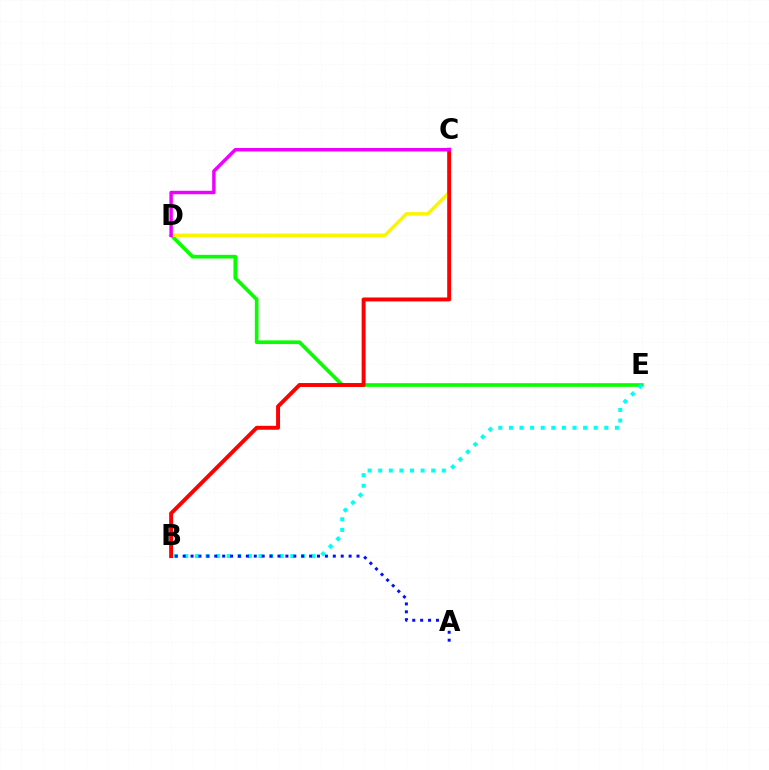{('D', 'E'): [{'color': '#08ff00', 'line_style': 'solid', 'thickness': 2.64}], ('C', 'D'): [{'color': '#fcf500', 'line_style': 'solid', 'thickness': 2.53}, {'color': '#ee00ff', 'line_style': 'solid', 'thickness': 2.48}], ('B', 'C'): [{'color': '#ff0000', 'line_style': 'solid', 'thickness': 2.83}], ('B', 'E'): [{'color': '#00fff6', 'line_style': 'dotted', 'thickness': 2.88}], ('A', 'B'): [{'color': '#0010ff', 'line_style': 'dotted', 'thickness': 2.15}]}